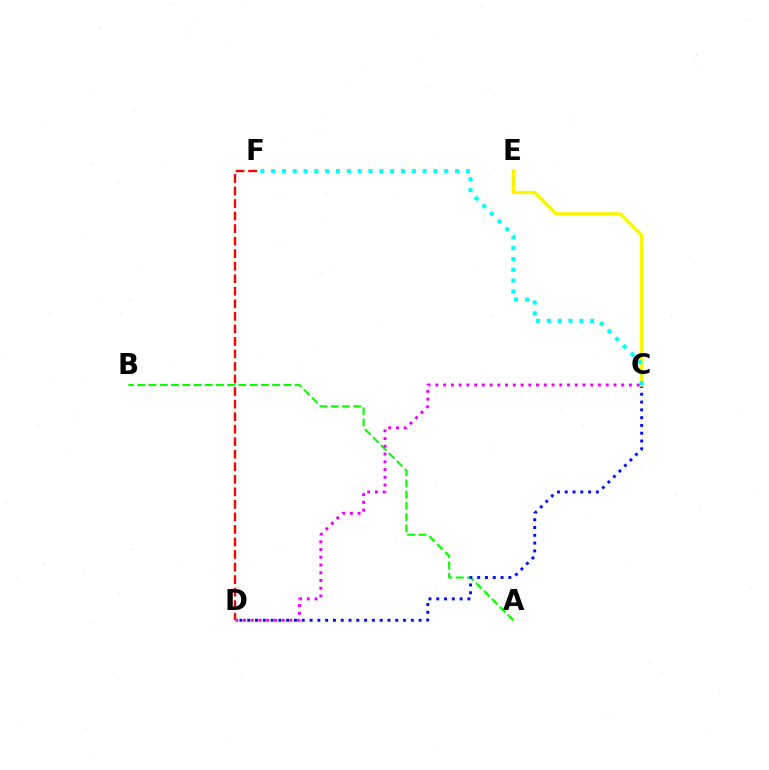{('A', 'B'): [{'color': '#08ff00', 'line_style': 'dashed', 'thickness': 1.53}], ('C', 'D'): [{'color': '#0010ff', 'line_style': 'dotted', 'thickness': 2.12}, {'color': '#ee00ff', 'line_style': 'dotted', 'thickness': 2.1}], ('C', 'E'): [{'color': '#fcf500', 'line_style': 'solid', 'thickness': 2.4}], ('D', 'F'): [{'color': '#ff0000', 'line_style': 'dashed', 'thickness': 1.7}], ('C', 'F'): [{'color': '#00fff6', 'line_style': 'dotted', 'thickness': 2.94}]}